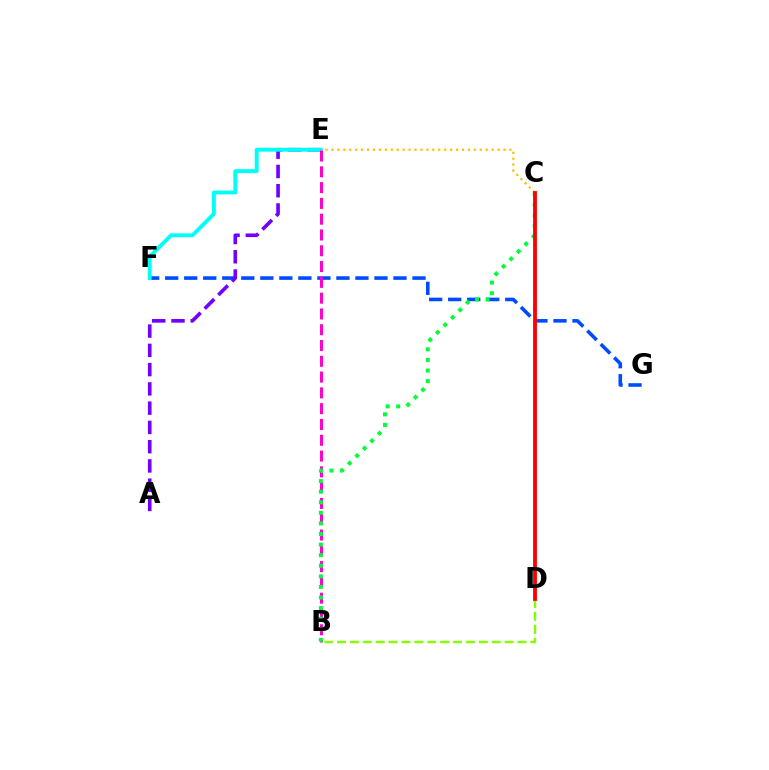{('F', 'G'): [{'color': '#004bff', 'line_style': 'dashed', 'thickness': 2.58}], ('A', 'E'): [{'color': '#7200ff', 'line_style': 'dashed', 'thickness': 2.62}], ('B', 'D'): [{'color': '#84ff00', 'line_style': 'dashed', 'thickness': 1.75}], ('E', 'F'): [{'color': '#00fff6', 'line_style': 'solid', 'thickness': 2.8}], ('C', 'E'): [{'color': '#ffbd00', 'line_style': 'dotted', 'thickness': 1.61}], ('B', 'E'): [{'color': '#ff00cf', 'line_style': 'dashed', 'thickness': 2.15}], ('B', 'C'): [{'color': '#00ff39', 'line_style': 'dotted', 'thickness': 2.88}], ('C', 'D'): [{'color': '#ff0000', 'line_style': 'solid', 'thickness': 2.74}]}